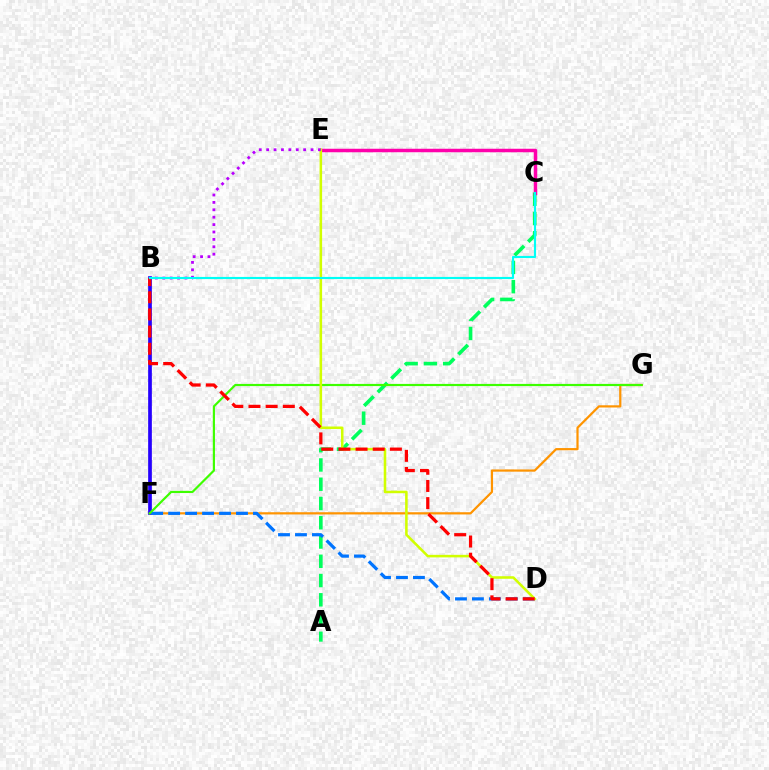{('F', 'G'): [{'color': '#ff9400', 'line_style': 'solid', 'thickness': 1.59}, {'color': '#3dff00', 'line_style': 'solid', 'thickness': 1.57}], ('B', 'F'): [{'color': '#2500ff', 'line_style': 'solid', 'thickness': 2.67}], ('A', 'C'): [{'color': '#00ff5c', 'line_style': 'dashed', 'thickness': 2.62}], ('D', 'F'): [{'color': '#0074ff', 'line_style': 'dashed', 'thickness': 2.3}], ('C', 'E'): [{'color': '#ff00ac', 'line_style': 'solid', 'thickness': 2.52}], ('D', 'E'): [{'color': '#d1ff00', 'line_style': 'solid', 'thickness': 1.84}], ('B', 'D'): [{'color': '#ff0000', 'line_style': 'dashed', 'thickness': 2.33}], ('B', 'E'): [{'color': '#b900ff', 'line_style': 'dotted', 'thickness': 2.01}], ('B', 'C'): [{'color': '#00fff6', 'line_style': 'solid', 'thickness': 1.55}]}